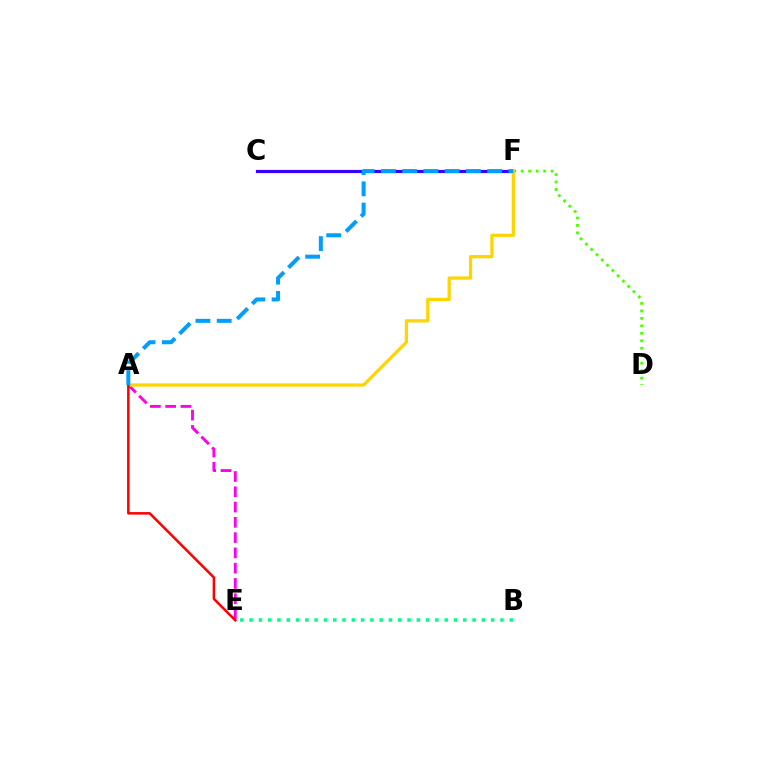{('D', 'F'): [{'color': '#4fff00', 'line_style': 'dotted', 'thickness': 2.03}], ('C', 'F'): [{'color': '#3700ff', 'line_style': 'solid', 'thickness': 2.29}], ('A', 'E'): [{'color': '#ff00ed', 'line_style': 'dashed', 'thickness': 2.08}, {'color': '#ff0000', 'line_style': 'solid', 'thickness': 1.81}], ('A', 'F'): [{'color': '#ffd500', 'line_style': 'solid', 'thickness': 2.34}, {'color': '#009eff', 'line_style': 'dashed', 'thickness': 2.89}], ('B', 'E'): [{'color': '#00ff86', 'line_style': 'dotted', 'thickness': 2.52}]}